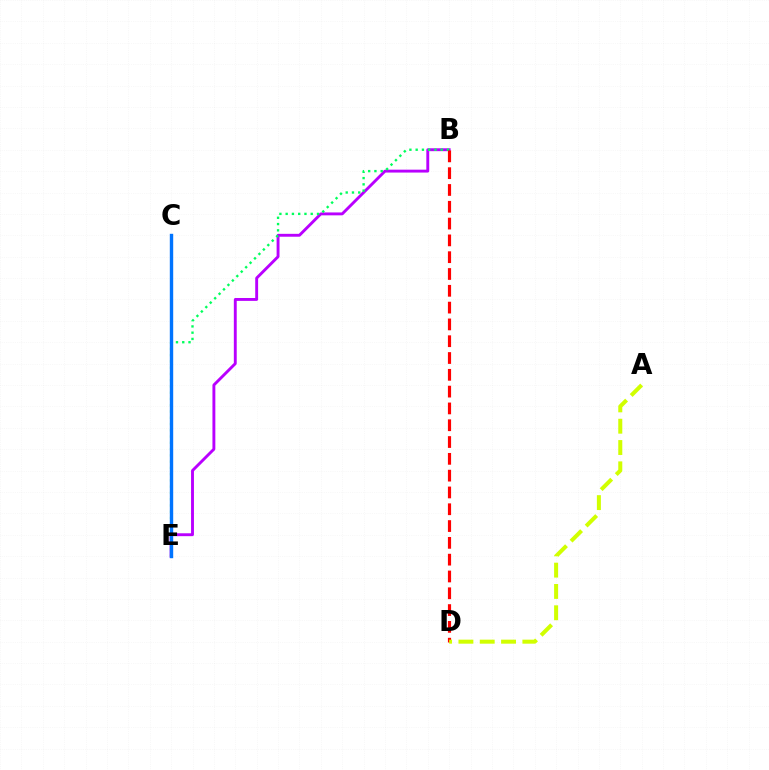{('B', 'E'): [{'color': '#b900ff', 'line_style': 'solid', 'thickness': 2.08}, {'color': '#00ff5c', 'line_style': 'dotted', 'thickness': 1.7}], ('B', 'D'): [{'color': '#ff0000', 'line_style': 'dashed', 'thickness': 2.28}], ('A', 'D'): [{'color': '#d1ff00', 'line_style': 'dashed', 'thickness': 2.9}], ('C', 'E'): [{'color': '#0074ff', 'line_style': 'solid', 'thickness': 2.45}]}